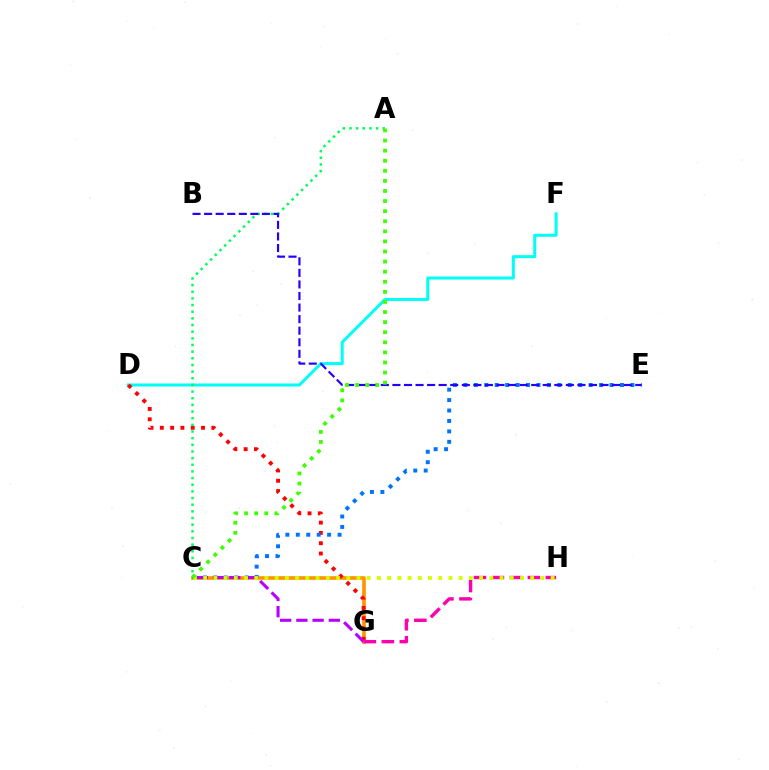{('C', 'G'): [{'color': '#ff9400', 'line_style': 'solid', 'thickness': 2.62}, {'color': '#b900ff', 'line_style': 'dashed', 'thickness': 2.2}], ('D', 'F'): [{'color': '#00fff6', 'line_style': 'solid', 'thickness': 2.18}], ('D', 'G'): [{'color': '#ff0000', 'line_style': 'dotted', 'thickness': 2.8}], ('C', 'E'): [{'color': '#0074ff', 'line_style': 'dotted', 'thickness': 2.84}], ('A', 'C'): [{'color': '#00ff5c', 'line_style': 'dotted', 'thickness': 1.81}, {'color': '#3dff00', 'line_style': 'dotted', 'thickness': 2.74}], ('B', 'E'): [{'color': '#2500ff', 'line_style': 'dashed', 'thickness': 1.57}], ('G', 'H'): [{'color': '#ff00ac', 'line_style': 'dashed', 'thickness': 2.44}], ('C', 'H'): [{'color': '#d1ff00', 'line_style': 'dotted', 'thickness': 2.78}]}